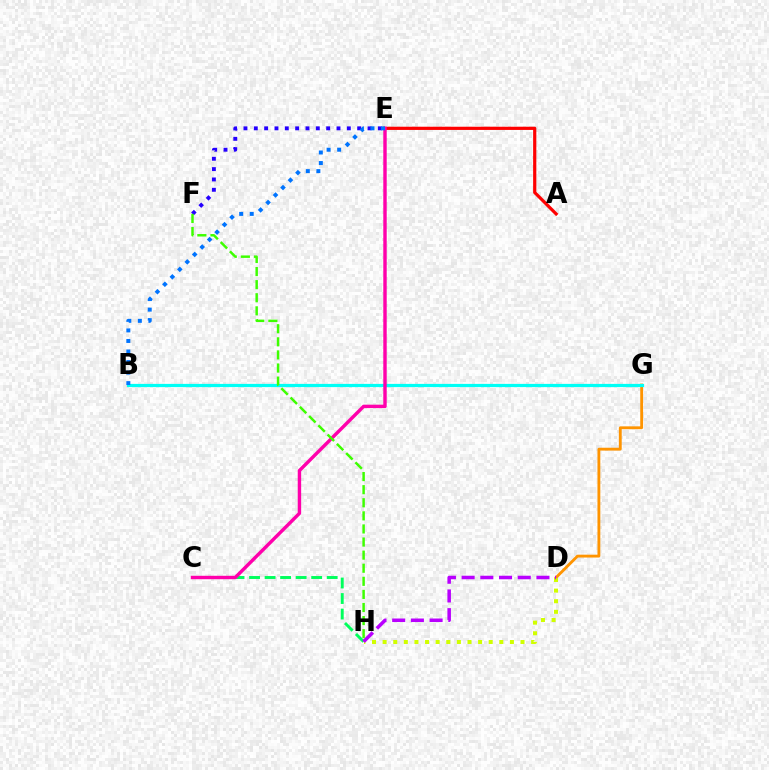{('D', 'G'): [{'color': '#ff9400', 'line_style': 'solid', 'thickness': 2.05}], ('E', 'F'): [{'color': '#2500ff', 'line_style': 'dotted', 'thickness': 2.81}], ('B', 'G'): [{'color': '#00fff6', 'line_style': 'solid', 'thickness': 2.32}], ('A', 'E'): [{'color': '#ff0000', 'line_style': 'solid', 'thickness': 2.31}], ('D', 'H'): [{'color': '#d1ff00', 'line_style': 'dotted', 'thickness': 2.88}, {'color': '#b900ff', 'line_style': 'dashed', 'thickness': 2.54}], ('C', 'H'): [{'color': '#00ff5c', 'line_style': 'dashed', 'thickness': 2.11}], ('C', 'E'): [{'color': '#ff00ac', 'line_style': 'solid', 'thickness': 2.46}], ('B', 'E'): [{'color': '#0074ff', 'line_style': 'dotted', 'thickness': 2.86}], ('F', 'H'): [{'color': '#3dff00', 'line_style': 'dashed', 'thickness': 1.78}]}